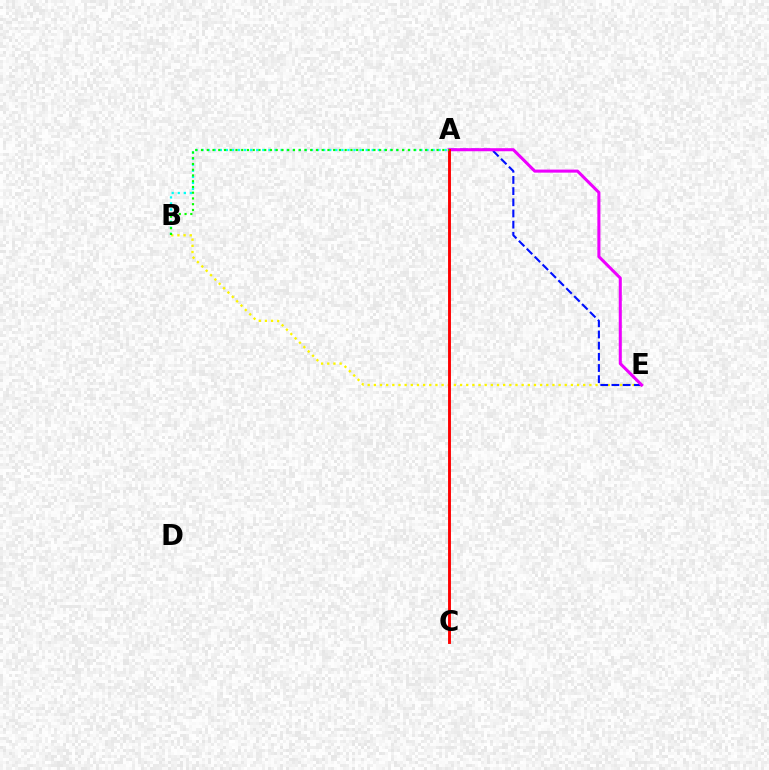{('B', 'E'): [{'color': '#fcf500', 'line_style': 'dotted', 'thickness': 1.67}], ('A', 'B'): [{'color': '#00fff6', 'line_style': 'dotted', 'thickness': 1.65}, {'color': '#08ff00', 'line_style': 'dotted', 'thickness': 1.56}], ('A', 'E'): [{'color': '#0010ff', 'line_style': 'dashed', 'thickness': 1.52}, {'color': '#ee00ff', 'line_style': 'solid', 'thickness': 2.2}], ('A', 'C'): [{'color': '#ff0000', 'line_style': 'solid', 'thickness': 2.08}]}